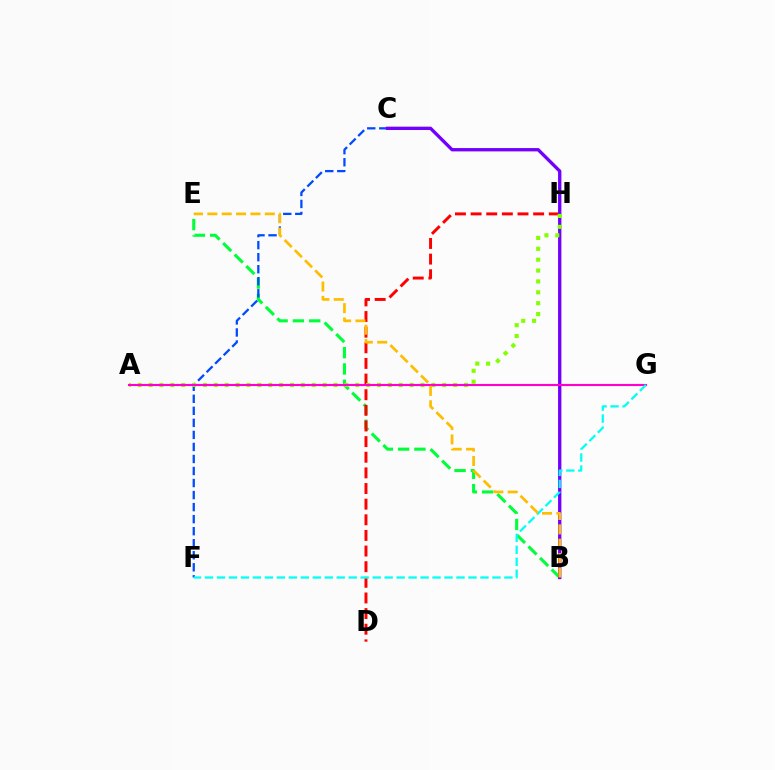{('B', 'E'): [{'color': '#00ff39', 'line_style': 'dashed', 'thickness': 2.22}, {'color': '#ffbd00', 'line_style': 'dashed', 'thickness': 1.95}], ('C', 'F'): [{'color': '#004bff', 'line_style': 'dashed', 'thickness': 1.63}], ('D', 'H'): [{'color': '#ff0000', 'line_style': 'dashed', 'thickness': 2.12}], ('B', 'C'): [{'color': '#7200ff', 'line_style': 'solid', 'thickness': 2.39}], ('A', 'H'): [{'color': '#84ff00', 'line_style': 'dotted', 'thickness': 2.96}], ('A', 'G'): [{'color': '#ff00cf', 'line_style': 'solid', 'thickness': 1.53}], ('F', 'G'): [{'color': '#00fff6', 'line_style': 'dashed', 'thickness': 1.63}]}